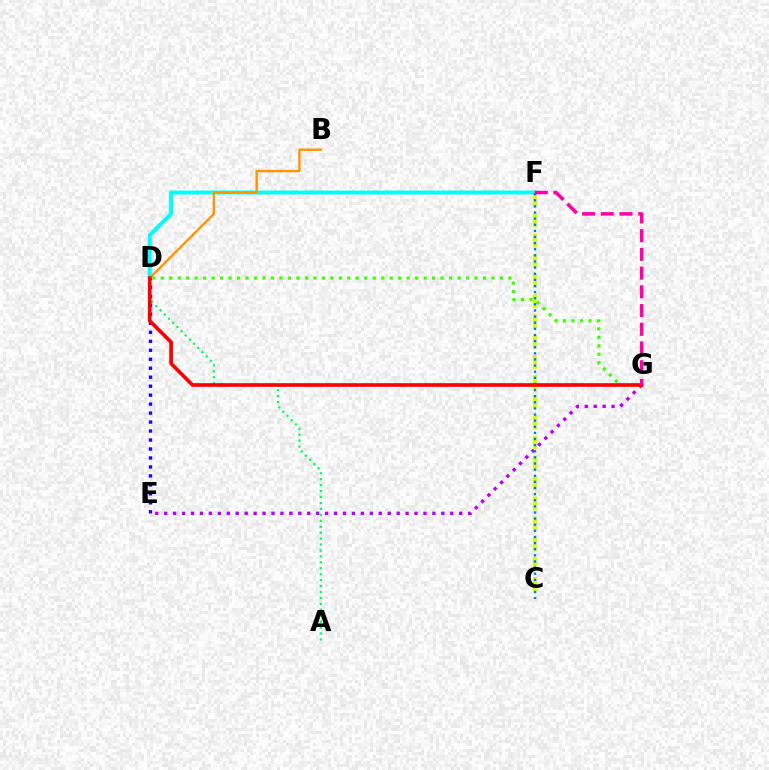{('E', 'G'): [{'color': '#b900ff', 'line_style': 'dotted', 'thickness': 2.43}], ('C', 'F'): [{'color': '#d1ff00', 'line_style': 'dashed', 'thickness': 2.75}, {'color': '#0074ff', 'line_style': 'dotted', 'thickness': 1.66}], ('D', 'F'): [{'color': '#00fff6', 'line_style': 'solid', 'thickness': 2.85}], ('D', 'E'): [{'color': '#2500ff', 'line_style': 'dotted', 'thickness': 2.44}], ('A', 'D'): [{'color': '#00ff5c', 'line_style': 'dotted', 'thickness': 1.61}], ('B', 'D'): [{'color': '#ff9400', 'line_style': 'solid', 'thickness': 1.72}], ('D', 'G'): [{'color': '#3dff00', 'line_style': 'dotted', 'thickness': 2.3}, {'color': '#ff0000', 'line_style': 'solid', 'thickness': 2.64}], ('F', 'G'): [{'color': '#ff00ac', 'line_style': 'dashed', 'thickness': 2.54}]}